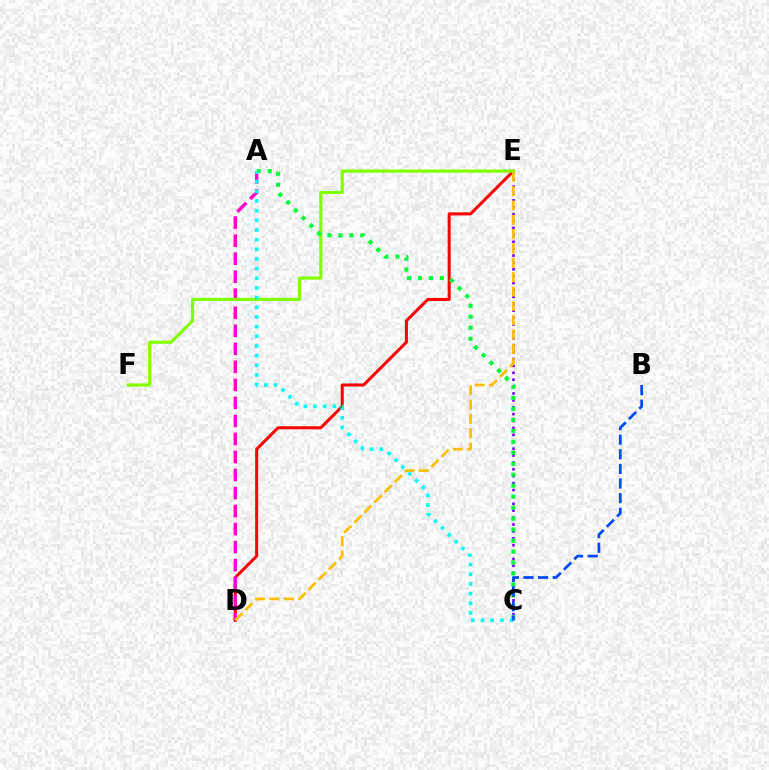{('C', 'E'): [{'color': '#7200ff', 'line_style': 'dotted', 'thickness': 1.87}], ('D', 'E'): [{'color': '#ff0000', 'line_style': 'solid', 'thickness': 2.18}, {'color': '#ffbd00', 'line_style': 'dashed', 'thickness': 1.95}], ('A', 'D'): [{'color': '#ff00cf', 'line_style': 'dashed', 'thickness': 2.45}], ('E', 'F'): [{'color': '#84ff00', 'line_style': 'solid', 'thickness': 2.27}], ('A', 'C'): [{'color': '#00ff39', 'line_style': 'dotted', 'thickness': 2.98}, {'color': '#00fff6', 'line_style': 'dotted', 'thickness': 2.62}], ('B', 'C'): [{'color': '#004bff', 'line_style': 'dashed', 'thickness': 1.99}]}